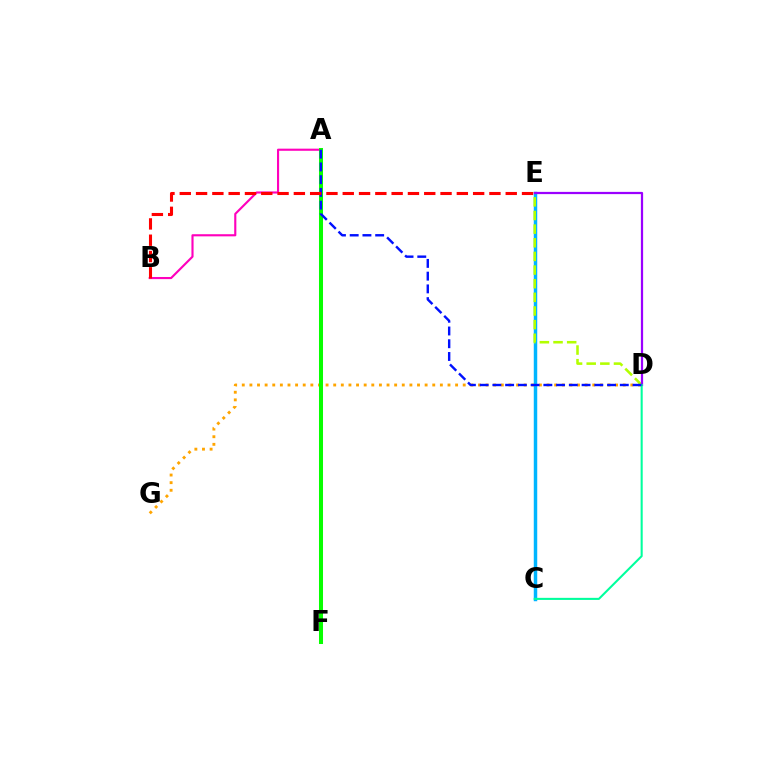{('A', 'B'): [{'color': '#ff00bd', 'line_style': 'solid', 'thickness': 1.54}], ('D', 'G'): [{'color': '#ffa500', 'line_style': 'dotted', 'thickness': 2.07}], ('C', 'E'): [{'color': '#00b5ff', 'line_style': 'solid', 'thickness': 2.49}], ('D', 'E'): [{'color': '#b3ff00', 'line_style': 'dashed', 'thickness': 1.85}, {'color': '#9b00ff', 'line_style': 'solid', 'thickness': 1.61}], ('A', 'F'): [{'color': '#08ff00', 'line_style': 'solid', 'thickness': 2.9}], ('C', 'D'): [{'color': '#00ff9d', 'line_style': 'solid', 'thickness': 1.5}], ('A', 'D'): [{'color': '#0010ff', 'line_style': 'dashed', 'thickness': 1.73}], ('B', 'E'): [{'color': '#ff0000', 'line_style': 'dashed', 'thickness': 2.21}]}